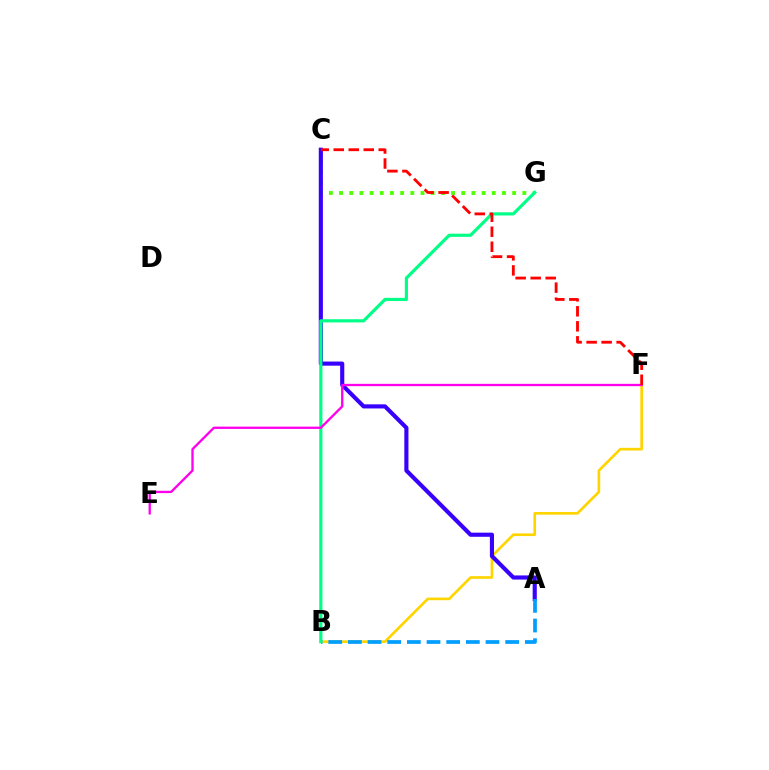{('B', 'F'): [{'color': '#ffd500', 'line_style': 'solid', 'thickness': 1.93}], ('C', 'G'): [{'color': '#4fff00', 'line_style': 'dotted', 'thickness': 2.77}], ('A', 'C'): [{'color': '#3700ff', 'line_style': 'solid', 'thickness': 2.97}], ('A', 'B'): [{'color': '#009eff', 'line_style': 'dashed', 'thickness': 2.67}], ('B', 'G'): [{'color': '#00ff86', 'line_style': 'solid', 'thickness': 2.29}], ('E', 'F'): [{'color': '#ff00ed', 'line_style': 'solid', 'thickness': 1.67}], ('C', 'F'): [{'color': '#ff0000', 'line_style': 'dashed', 'thickness': 2.04}]}